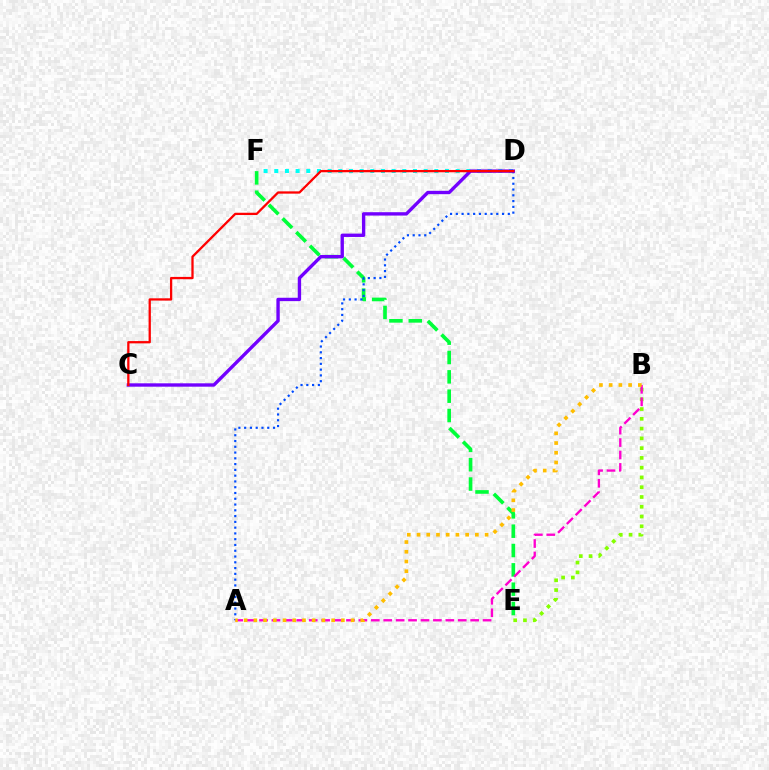{('D', 'F'): [{'color': '#00fff6', 'line_style': 'dotted', 'thickness': 2.9}], ('E', 'F'): [{'color': '#00ff39', 'line_style': 'dashed', 'thickness': 2.63}], ('A', 'D'): [{'color': '#004bff', 'line_style': 'dotted', 'thickness': 1.57}], ('C', 'D'): [{'color': '#7200ff', 'line_style': 'solid', 'thickness': 2.42}, {'color': '#ff0000', 'line_style': 'solid', 'thickness': 1.64}], ('B', 'E'): [{'color': '#84ff00', 'line_style': 'dotted', 'thickness': 2.65}], ('A', 'B'): [{'color': '#ff00cf', 'line_style': 'dashed', 'thickness': 1.69}, {'color': '#ffbd00', 'line_style': 'dotted', 'thickness': 2.64}]}